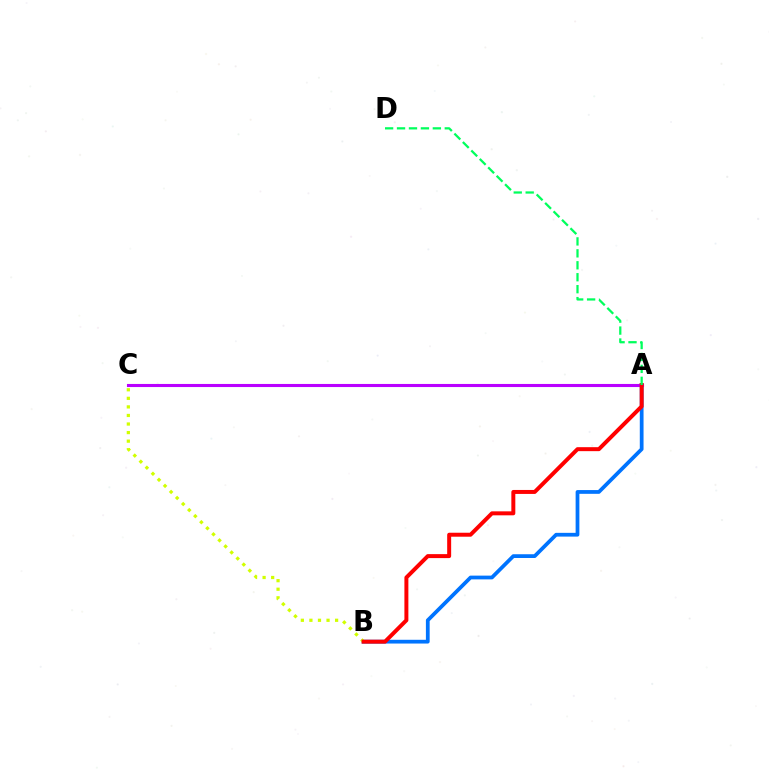{('A', 'B'): [{'color': '#0074ff', 'line_style': 'solid', 'thickness': 2.7}, {'color': '#ff0000', 'line_style': 'solid', 'thickness': 2.86}], ('A', 'C'): [{'color': '#b900ff', 'line_style': 'solid', 'thickness': 2.23}], ('B', 'C'): [{'color': '#d1ff00', 'line_style': 'dotted', 'thickness': 2.33}], ('A', 'D'): [{'color': '#00ff5c', 'line_style': 'dashed', 'thickness': 1.62}]}